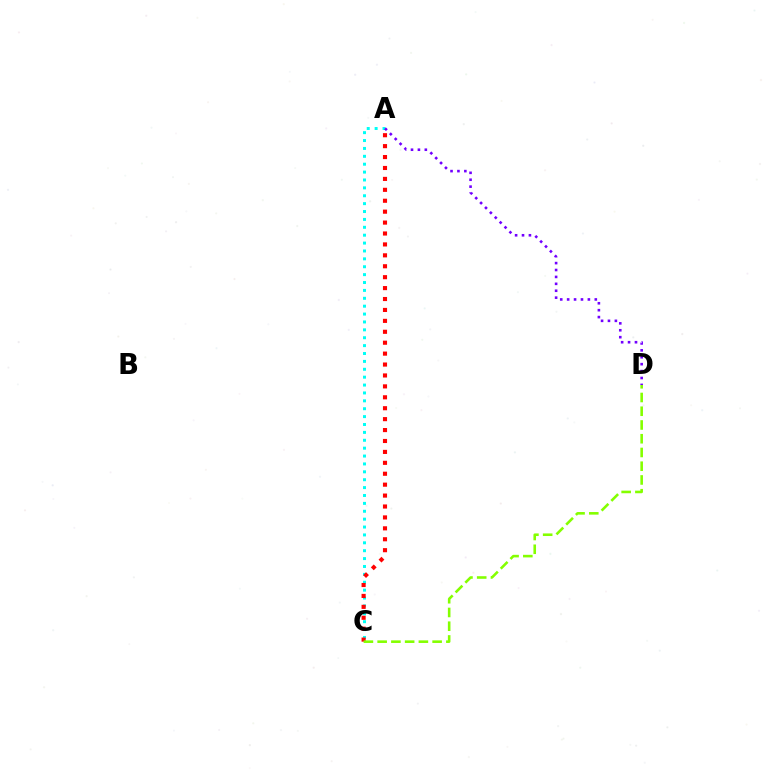{('A', 'C'): [{'color': '#00fff6', 'line_style': 'dotted', 'thickness': 2.14}, {'color': '#ff0000', 'line_style': 'dotted', 'thickness': 2.97}], ('A', 'D'): [{'color': '#7200ff', 'line_style': 'dotted', 'thickness': 1.88}], ('C', 'D'): [{'color': '#84ff00', 'line_style': 'dashed', 'thickness': 1.87}]}